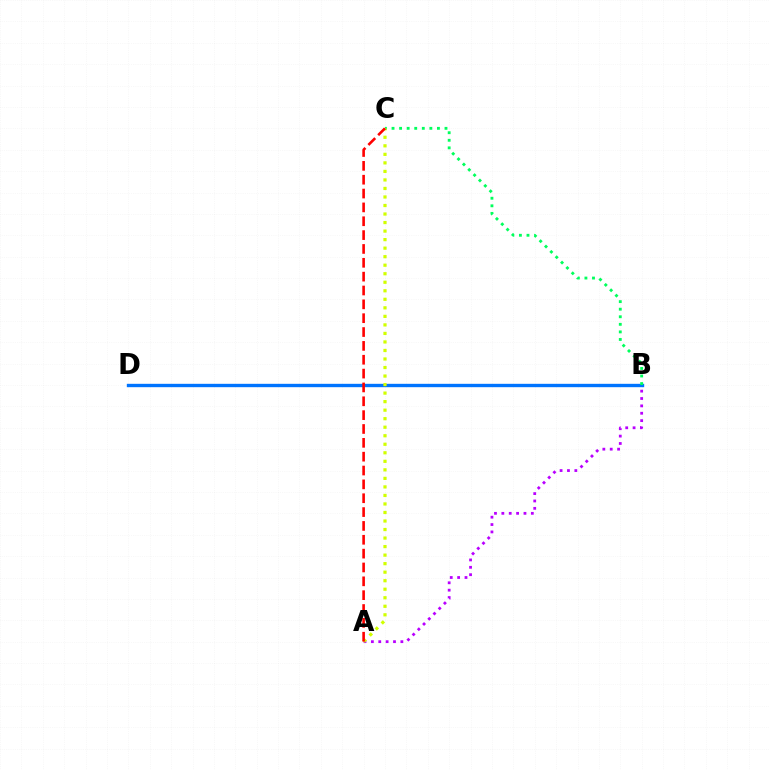{('A', 'B'): [{'color': '#b900ff', 'line_style': 'dotted', 'thickness': 2.0}], ('B', 'D'): [{'color': '#0074ff', 'line_style': 'solid', 'thickness': 2.43}], ('B', 'C'): [{'color': '#00ff5c', 'line_style': 'dotted', 'thickness': 2.06}], ('A', 'C'): [{'color': '#d1ff00', 'line_style': 'dotted', 'thickness': 2.32}, {'color': '#ff0000', 'line_style': 'dashed', 'thickness': 1.88}]}